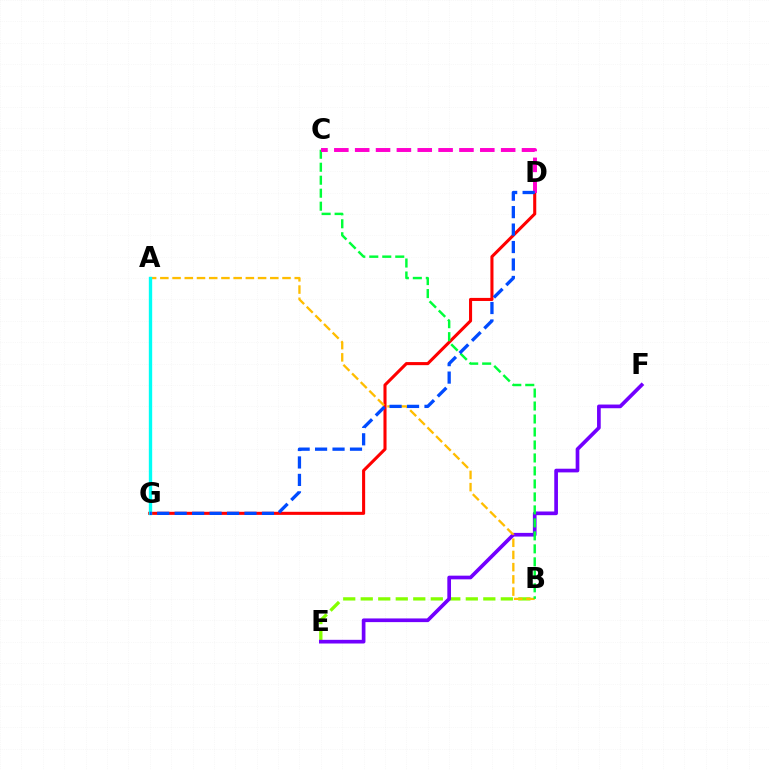{('B', 'E'): [{'color': '#84ff00', 'line_style': 'dashed', 'thickness': 2.38}], ('D', 'G'): [{'color': '#ff0000', 'line_style': 'solid', 'thickness': 2.21}, {'color': '#004bff', 'line_style': 'dashed', 'thickness': 2.37}], ('E', 'F'): [{'color': '#7200ff', 'line_style': 'solid', 'thickness': 2.65}], ('A', 'B'): [{'color': '#ffbd00', 'line_style': 'dashed', 'thickness': 1.66}], ('B', 'C'): [{'color': '#00ff39', 'line_style': 'dashed', 'thickness': 1.76}], ('C', 'D'): [{'color': '#ff00cf', 'line_style': 'dashed', 'thickness': 2.83}], ('A', 'G'): [{'color': '#00fff6', 'line_style': 'solid', 'thickness': 2.41}]}